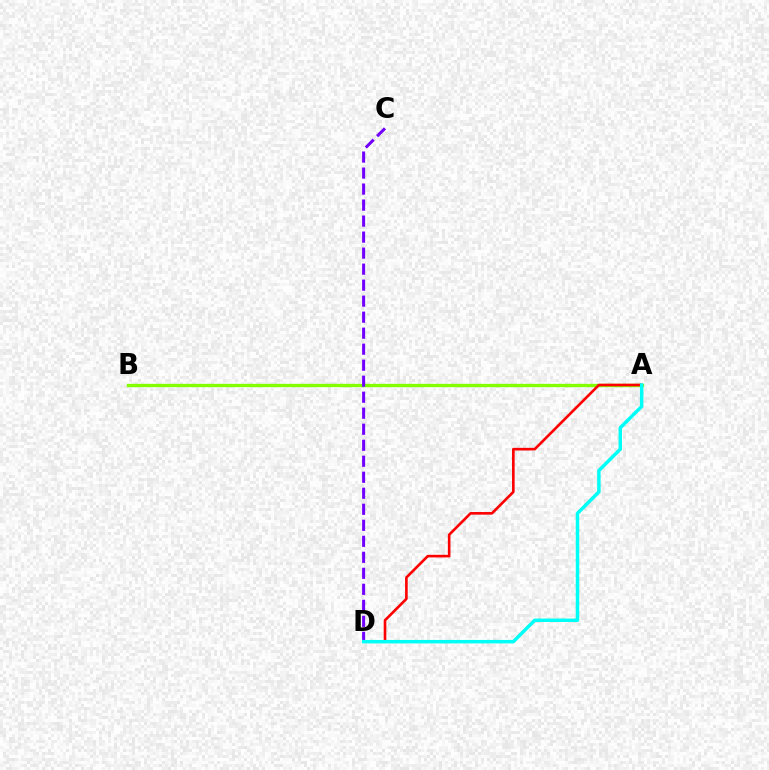{('A', 'B'): [{'color': '#84ff00', 'line_style': 'solid', 'thickness': 2.4}], ('A', 'D'): [{'color': '#ff0000', 'line_style': 'solid', 'thickness': 1.89}, {'color': '#00fff6', 'line_style': 'solid', 'thickness': 2.49}], ('C', 'D'): [{'color': '#7200ff', 'line_style': 'dashed', 'thickness': 2.17}]}